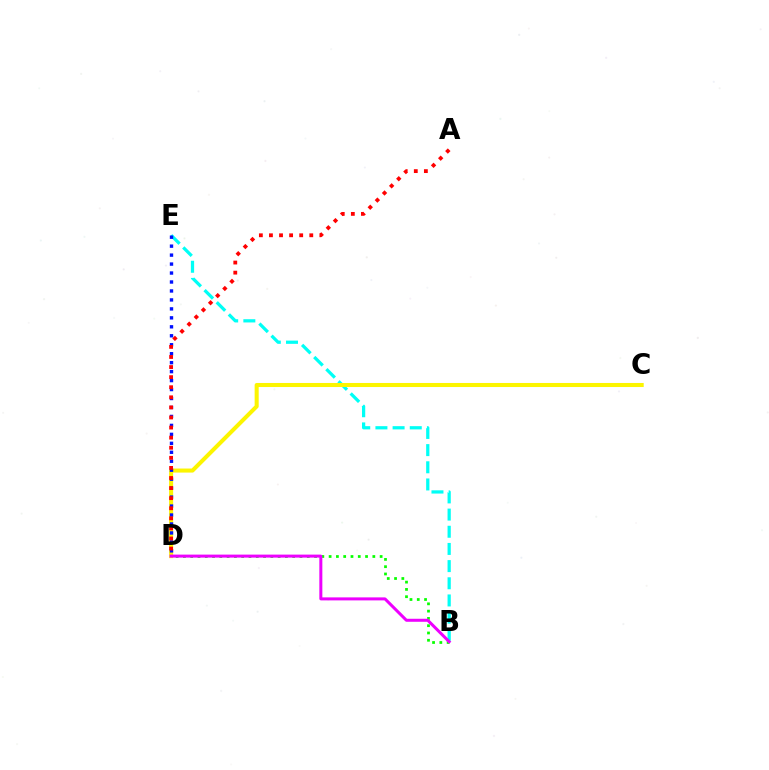{('B', 'E'): [{'color': '#00fff6', 'line_style': 'dashed', 'thickness': 2.33}], ('C', 'D'): [{'color': '#fcf500', 'line_style': 'solid', 'thickness': 2.92}], ('D', 'E'): [{'color': '#0010ff', 'line_style': 'dotted', 'thickness': 2.44}], ('A', 'D'): [{'color': '#ff0000', 'line_style': 'dotted', 'thickness': 2.74}], ('B', 'D'): [{'color': '#08ff00', 'line_style': 'dotted', 'thickness': 1.98}, {'color': '#ee00ff', 'line_style': 'solid', 'thickness': 2.17}]}